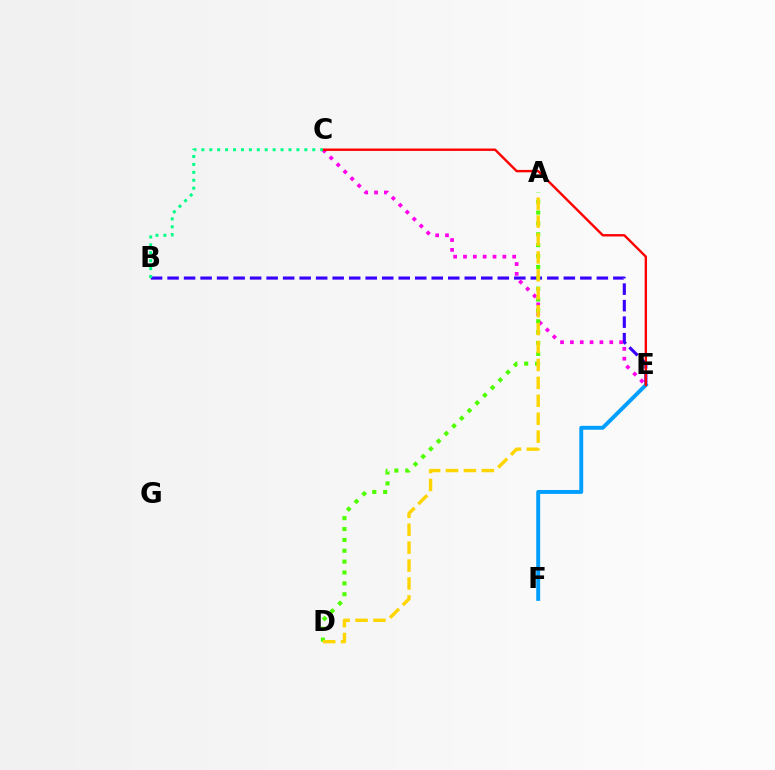{('B', 'E'): [{'color': '#3700ff', 'line_style': 'dashed', 'thickness': 2.24}], ('E', 'F'): [{'color': '#009eff', 'line_style': 'solid', 'thickness': 2.82}], ('C', 'E'): [{'color': '#ff00ed', 'line_style': 'dotted', 'thickness': 2.67}, {'color': '#ff0000', 'line_style': 'solid', 'thickness': 1.71}], ('A', 'D'): [{'color': '#4fff00', 'line_style': 'dotted', 'thickness': 2.95}, {'color': '#ffd500', 'line_style': 'dashed', 'thickness': 2.43}], ('B', 'C'): [{'color': '#00ff86', 'line_style': 'dotted', 'thickness': 2.15}]}